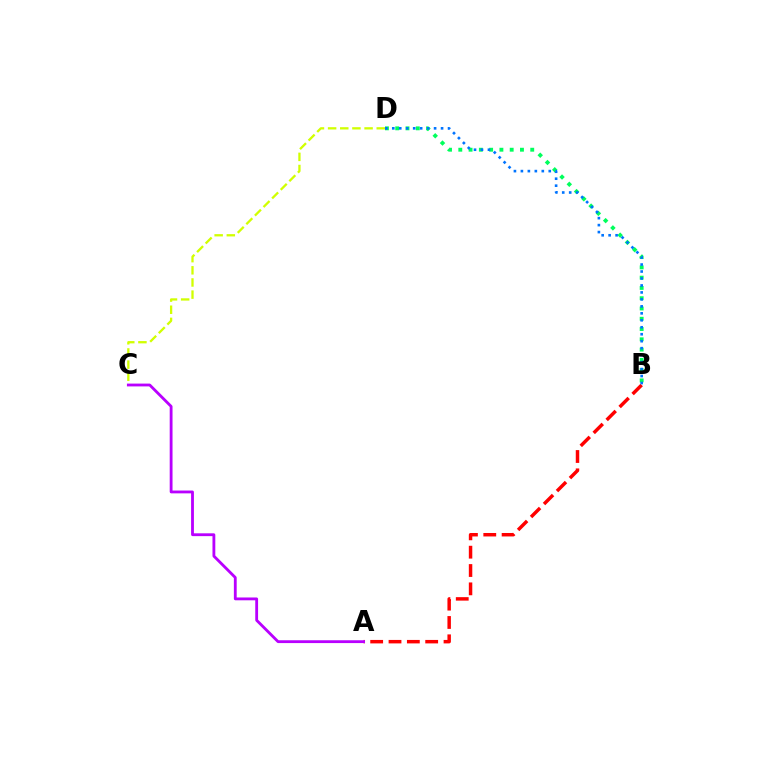{('B', 'D'): [{'color': '#00ff5c', 'line_style': 'dotted', 'thickness': 2.79}, {'color': '#0074ff', 'line_style': 'dotted', 'thickness': 1.89}], ('A', 'B'): [{'color': '#ff0000', 'line_style': 'dashed', 'thickness': 2.49}], ('C', 'D'): [{'color': '#d1ff00', 'line_style': 'dashed', 'thickness': 1.65}], ('A', 'C'): [{'color': '#b900ff', 'line_style': 'solid', 'thickness': 2.03}]}